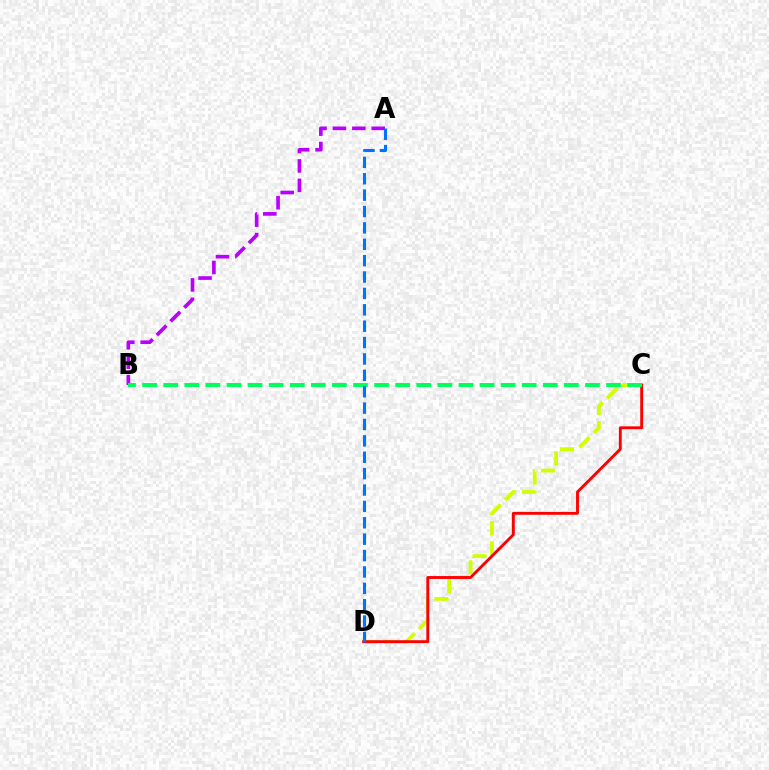{('C', 'D'): [{'color': '#d1ff00', 'line_style': 'dashed', 'thickness': 2.75}, {'color': '#ff0000', 'line_style': 'solid', 'thickness': 2.07}], ('A', 'B'): [{'color': '#b900ff', 'line_style': 'dashed', 'thickness': 2.64}], ('B', 'C'): [{'color': '#00ff5c', 'line_style': 'dashed', 'thickness': 2.86}], ('A', 'D'): [{'color': '#0074ff', 'line_style': 'dashed', 'thickness': 2.23}]}